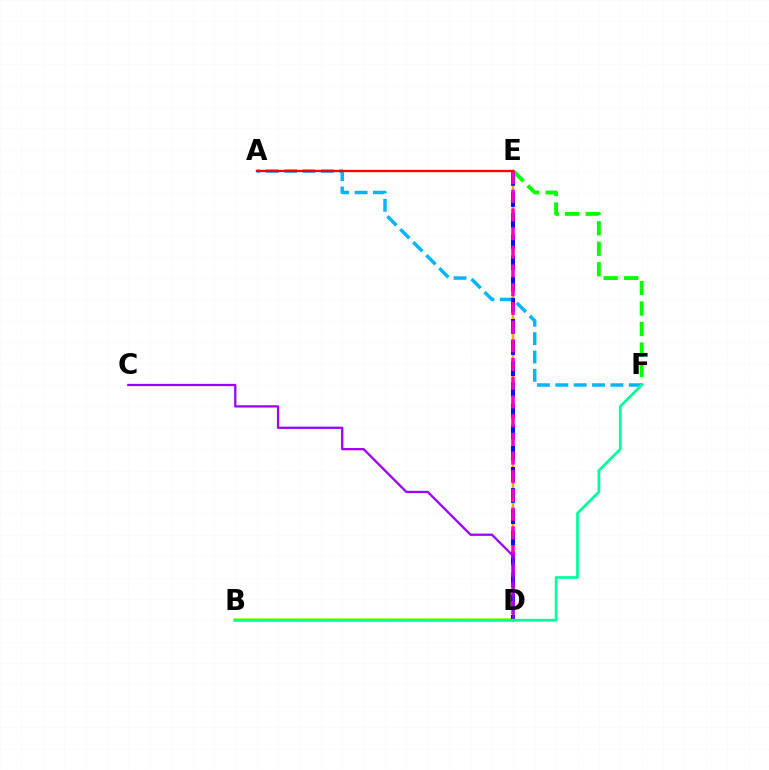{('E', 'F'): [{'color': '#08ff00', 'line_style': 'dashed', 'thickness': 2.79}], ('A', 'F'): [{'color': '#00b5ff', 'line_style': 'dashed', 'thickness': 2.49}], ('B', 'D'): [{'color': '#b3ff00', 'line_style': 'solid', 'thickness': 2.58}], ('D', 'E'): [{'color': '#ffa500', 'line_style': 'solid', 'thickness': 1.78}, {'color': '#0010ff', 'line_style': 'dashed', 'thickness': 2.87}, {'color': '#ff00bd', 'line_style': 'dashed', 'thickness': 2.54}], ('C', 'D'): [{'color': '#9b00ff', 'line_style': 'solid', 'thickness': 1.64}], ('A', 'E'): [{'color': '#ff0000', 'line_style': 'solid', 'thickness': 1.68}], ('B', 'F'): [{'color': '#00ff9d', 'line_style': 'solid', 'thickness': 1.97}]}